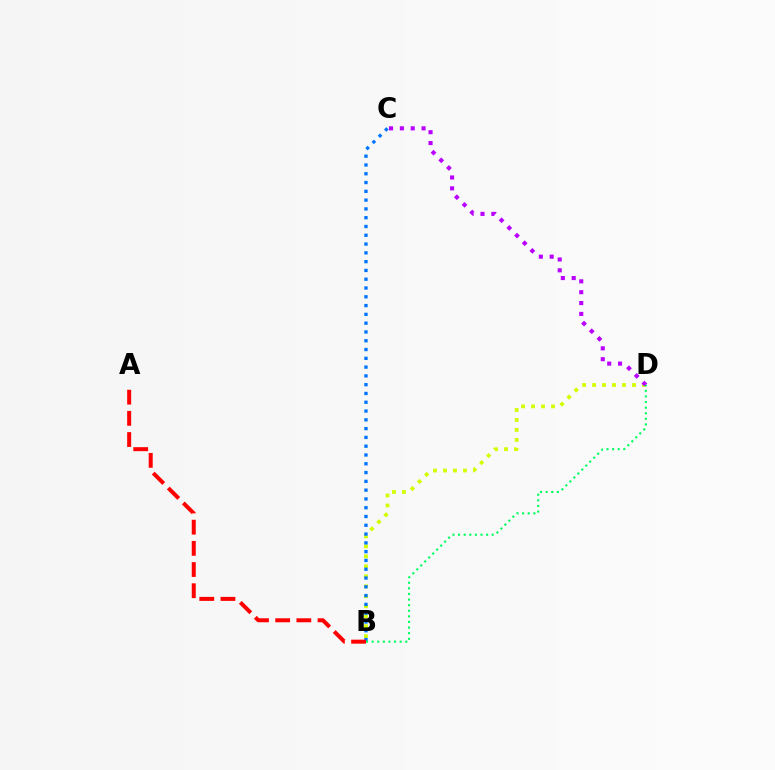{('B', 'D'): [{'color': '#d1ff00', 'line_style': 'dotted', 'thickness': 2.71}, {'color': '#00ff5c', 'line_style': 'dotted', 'thickness': 1.52}], ('C', 'D'): [{'color': '#b900ff', 'line_style': 'dotted', 'thickness': 2.95}], ('B', 'C'): [{'color': '#0074ff', 'line_style': 'dotted', 'thickness': 2.39}], ('A', 'B'): [{'color': '#ff0000', 'line_style': 'dashed', 'thickness': 2.88}]}